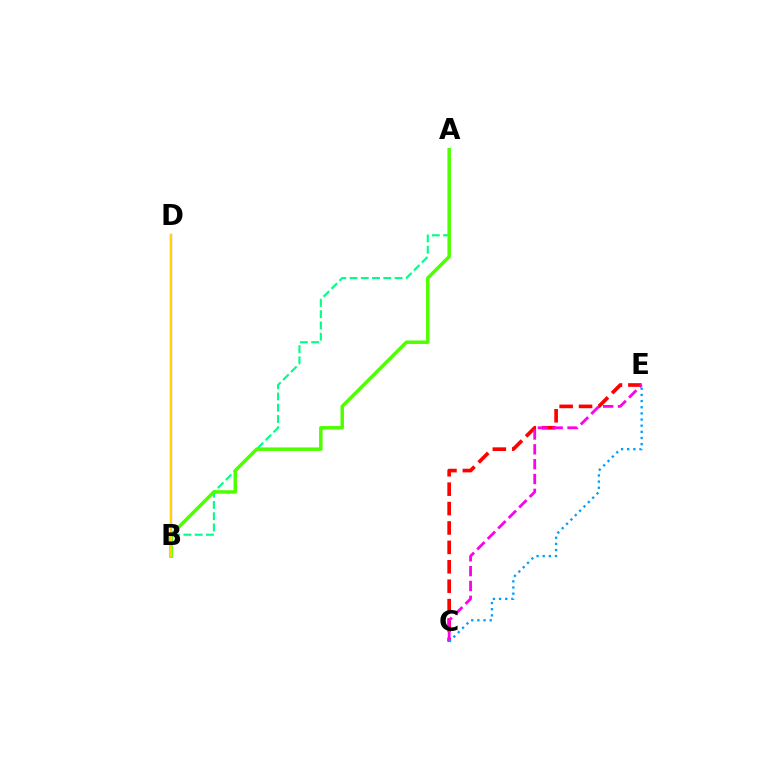{('C', 'E'): [{'color': '#ff0000', 'line_style': 'dashed', 'thickness': 2.64}, {'color': '#ff00ed', 'line_style': 'dashed', 'thickness': 2.02}, {'color': '#009eff', 'line_style': 'dotted', 'thickness': 1.67}], ('B', 'D'): [{'color': '#3700ff', 'line_style': 'solid', 'thickness': 1.56}, {'color': '#ffd500', 'line_style': 'solid', 'thickness': 1.53}], ('A', 'B'): [{'color': '#00ff86', 'line_style': 'dashed', 'thickness': 1.53}, {'color': '#4fff00', 'line_style': 'solid', 'thickness': 2.52}]}